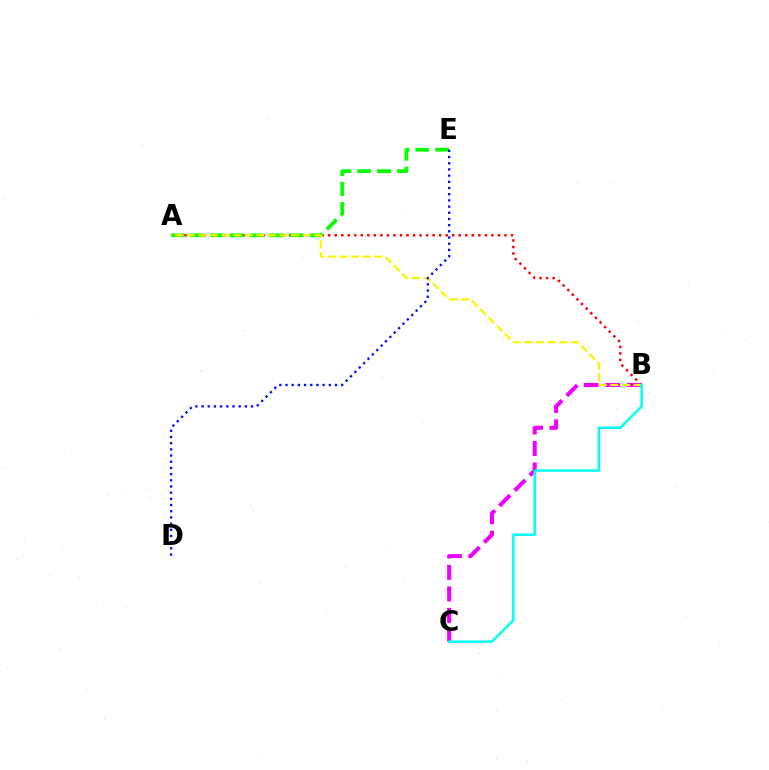{('A', 'B'): [{'color': '#ff0000', 'line_style': 'dotted', 'thickness': 1.77}, {'color': '#fcf500', 'line_style': 'dashed', 'thickness': 1.58}], ('A', 'E'): [{'color': '#08ff00', 'line_style': 'dashed', 'thickness': 2.7}], ('B', 'C'): [{'color': '#ee00ff', 'line_style': 'dashed', 'thickness': 2.92}, {'color': '#00fff6', 'line_style': 'solid', 'thickness': 1.79}], ('D', 'E'): [{'color': '#0010ff', 'line_style': 'dotted', 'thickness': 1.68}]}